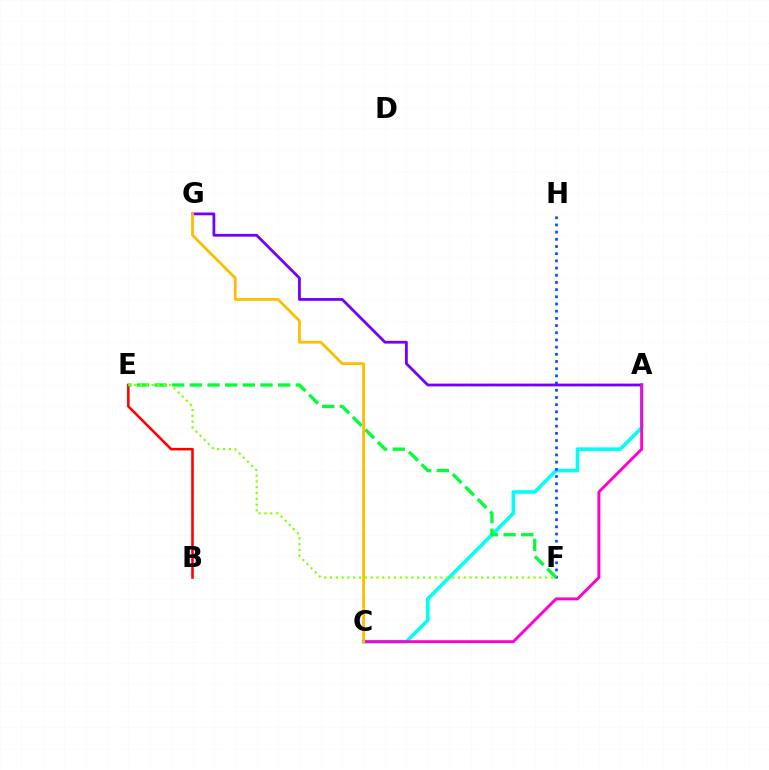{('B', 'E'): [{'color': '#ff0000', 'line_style': 'solid', 'thickness': 1.85}], ('A', 'C'): [{'color': '#00fff6', 'line_style': 'solid', 'thickness': 2.59}, {'color': '#ff00cf', 'line_style': 'solid', 'thickness': 2.1}], ('A', 'G'): [{'color': '#7200ff', 'line_style': 'solid', 'thickness': 2.0}], ('F', 'H'): [{'color': '#004bff', 'line_style': 'dotted', 'thickness': 1.95}], ('E', 'F'): [{'color': '#00ff39', 'line_style': 'dashed', 'thickness': 2.4}, {'color': '#84ff00', 'line_style': 'dotted', 'thickness': 1.58}], ('C', 'G'): [{'color': '#ffbd00', 'line_style': 'solid', 'thickness': 2.01}]}